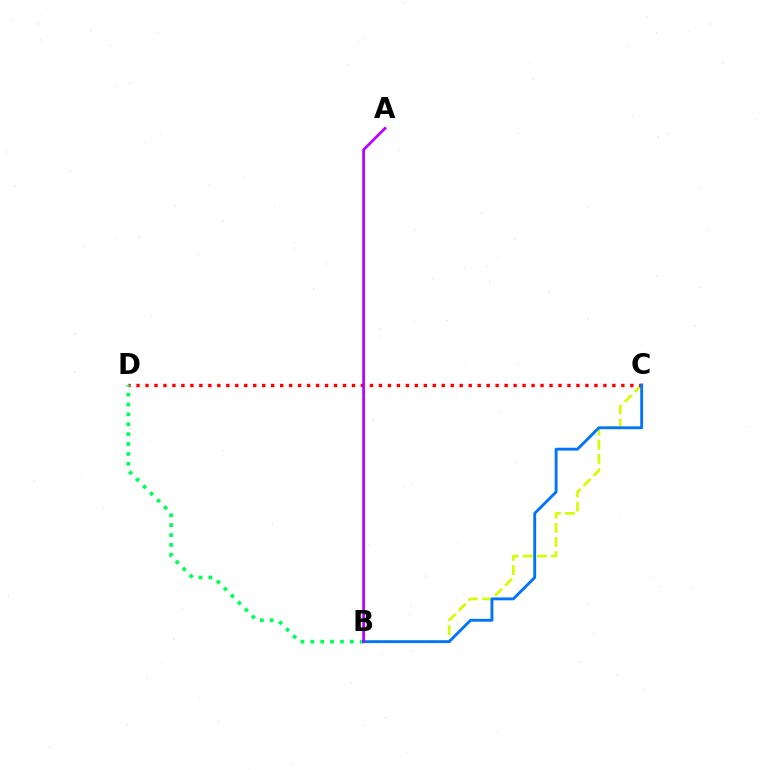{('B', 'C'): [{'color': '#d1ff00', 'line_style': 'dashed', 'thickness': 1.92}, {'color': '#0074ff', 'line_style': 'solid', 'thickness': 2.06}], ('C', 'D'): [{'color': '#ff0000', 'line_style': 'dotted', 'thickness': 2.44}], ('B', 'D'): [{'color': '#00ff5c', 'line_style': 'dotted', 'thickness': 2.69}], ('A', 'B'): [{'color': '#b900ff', 'line_style': 'solid', 'thickness': 1.96}]}